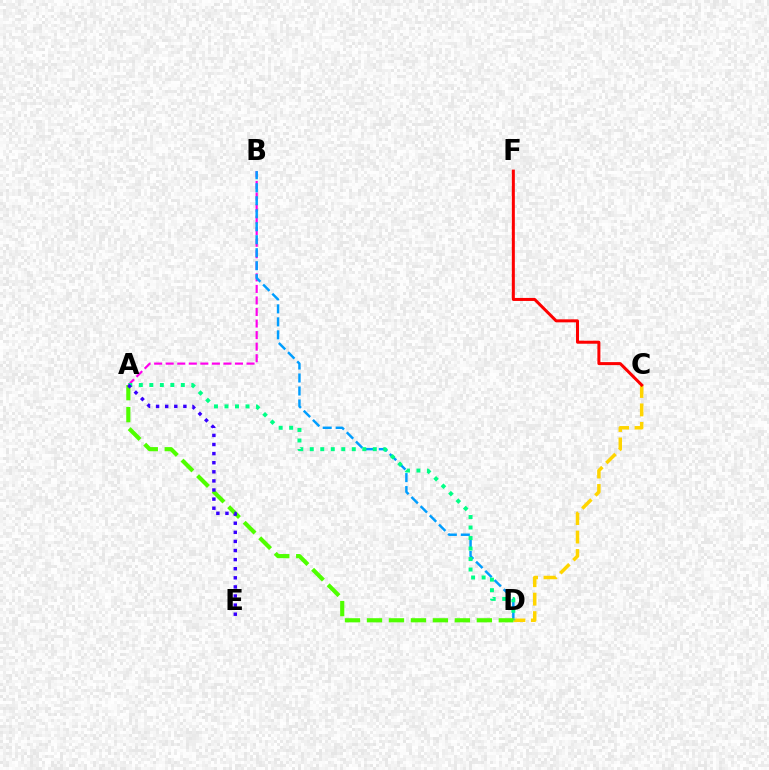{('A', 'B'): [{'color': '#ff00ed', 'line_style': 'dashed', 'thickness': 1.57}], ('B', 'D'): [{'color': '#009eff', 'line_style': 'dashed', 'thickness': 1.77}], ('C', 'D'): [{'color': '#ffd500', 'line_style': 'dashed', 'thickness': 2.51}], ('C', 'F'): [{'color': '#ff0000', 'line_style': 'solid', 'thickness': 2.17}], ('A', 'D'): [{'color': '#00ff86', 'line_style': 'dotted', 'thickness': 2.85}, {'color': '#4fff00', 'line_style': 'dashed', 'thickness': 2.98}], ('A', 'E'): [{'color': '#3700ff', 'line_style': 'dotted', 'thickness': 2.47}]}